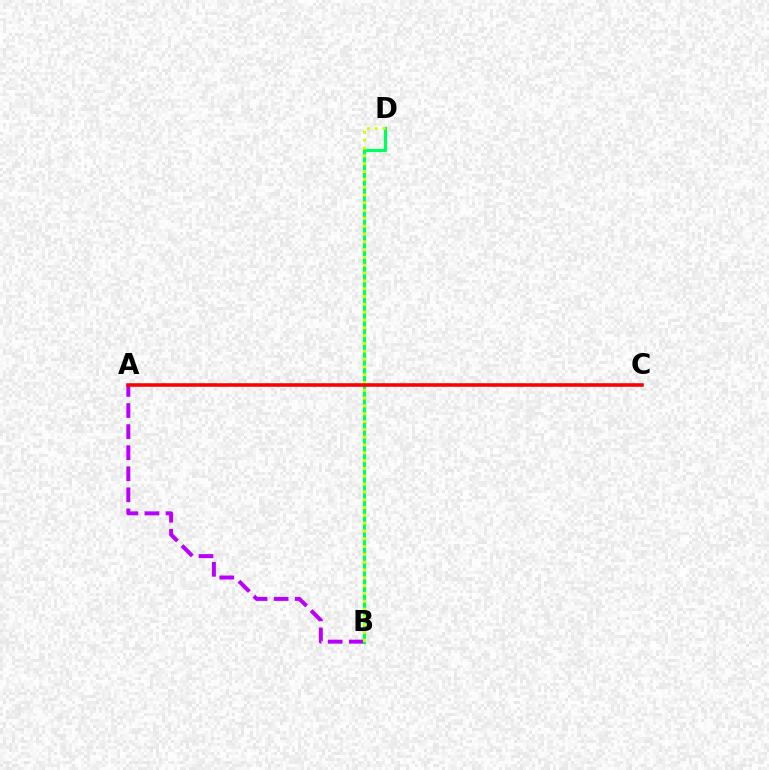{('A', 'B'): [{'color': '#b900ff', 'line_style': 'dashed', 'thickness': 2.86}], ('B', 'D'): [{'color': '#00ff5c', 'line_style': 'solid', 'thickness': 2.31}, {'color': '#d1ff00', 'line_style': 'dotted', 'thickness': 2.12}], ('A', 'C'): [{'color': '#0074ff', 'line_style': 'solid', 'thickness': 1.64}, {'color': '#ff0000', 'line_style': 'solid', 'thickness': 2.53}]}